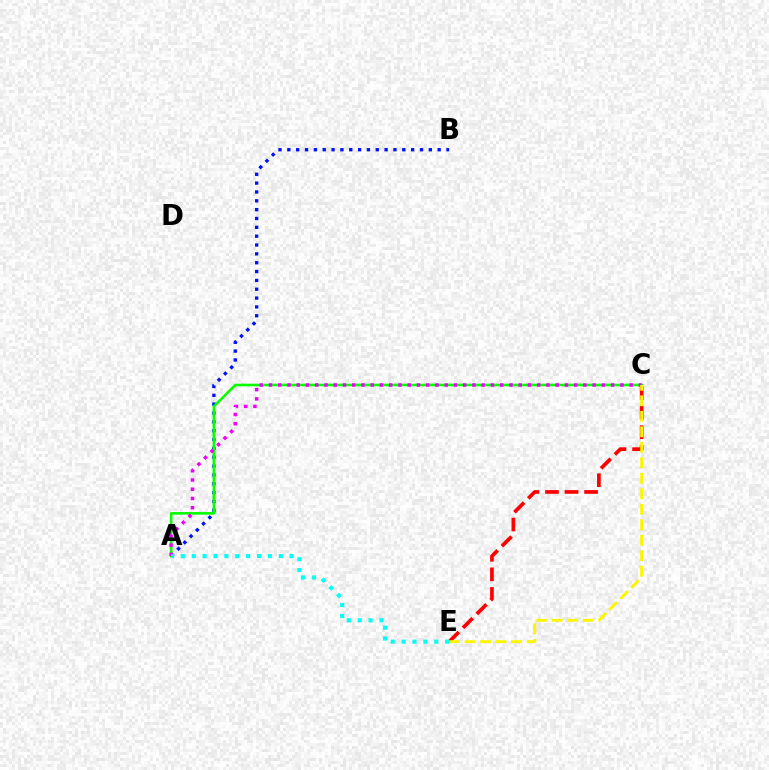{('A', 'B'): [{'color': '#0010ff', 'line_style': 'dotted', 'thickness': 2.4}], ('A', 'C'): [{'color': '#08ff00', 'line_style': 'solid', 'thickness': 1.88}, {'color': '#ee00ff', 'line_style': 'dotted', 'thickness': 2.51}], ('C', 'E'): [{'color': '#ff0000', 'line_style': 'dashed', 'thickness': 2.66}, {'color': '#fcf500', 'line_style': 'dashed', 'thickness': 2.11}], ('A', 'E'): [{'color': '#00fff6', 'line_style': 'dotted', 'thickness': 2.96}]}